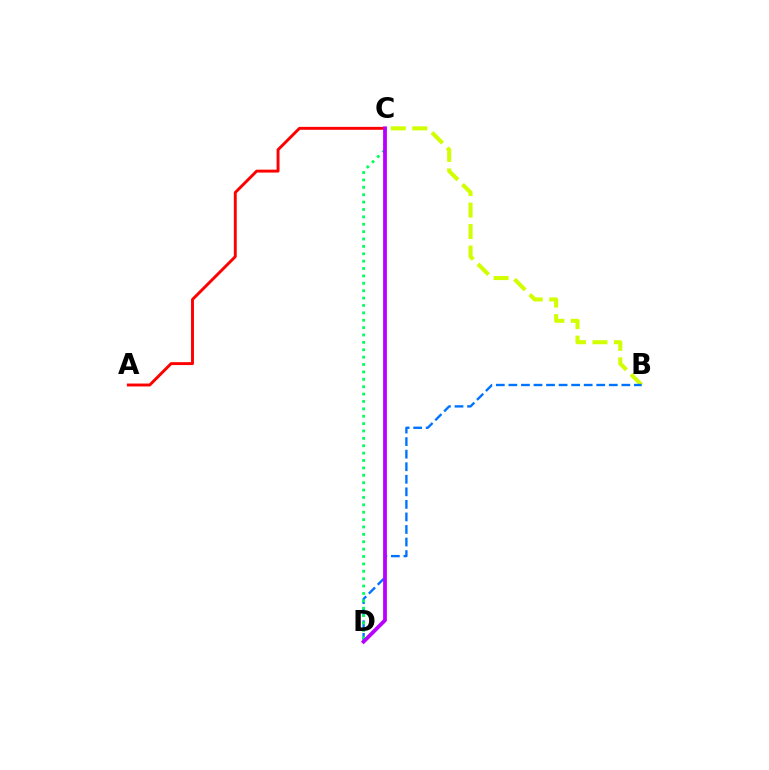{('B', 'C'): [{'color': '#d1ff00', 'line_style': 'dashed', 'thickness': 2.92}], ('B', 'D'): [{'color': '#0074ff', 'line_style': 'dashed', 'thickness': 1.7}], ('A', 'C'): [{'color': '#ff0000', 'line_style': 'solid', 'thickness': 2.1}], ('C', 'D'): [{'color': '#00ff5c', 'line_style': 'dotted', 'thickness': 2.01}, {'color': '#b900ff', 'line_style': 'solid', 'thickness': 2.72}]}